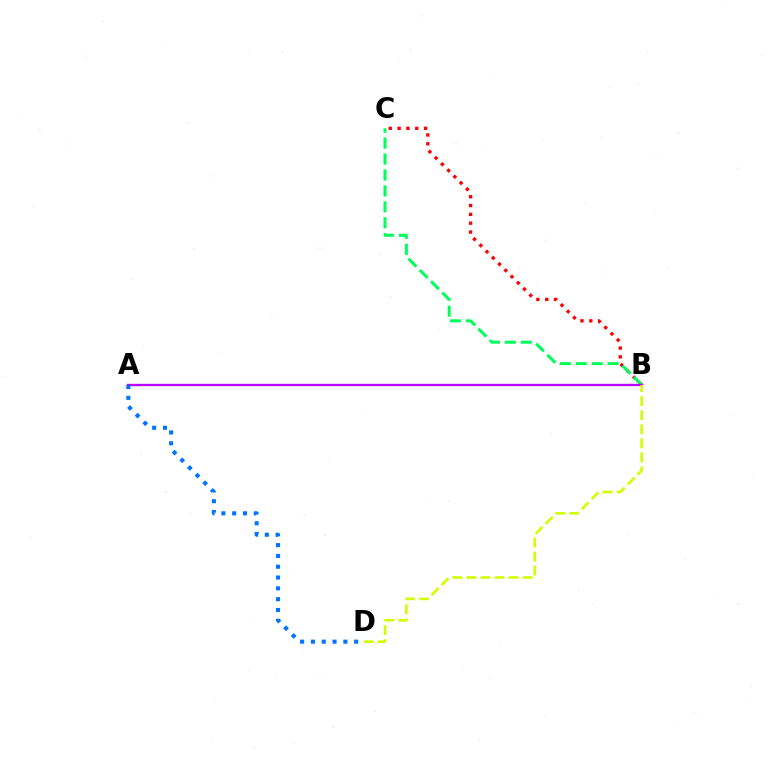{('B', 'C'): [{'color': '#ff0000', 'line_style': 'dotted', 'thickness': 2.4}, {'color': '#00ff5c', 'line_style': 'dashed', 'thickness': 2.17}], ('A', 'B'): [{'color': '#b900ff', 'line_style': 'solid', 'thickness': 1.69}], ('A', 'D'): [{'color': '#0074ff', 'line_style': 'dotted', 'thickness': 2.94}], ('B', 'D'): [{'color': '#d1ff00', 'line_style': 'dashed', 'thickness': 1.91}]}